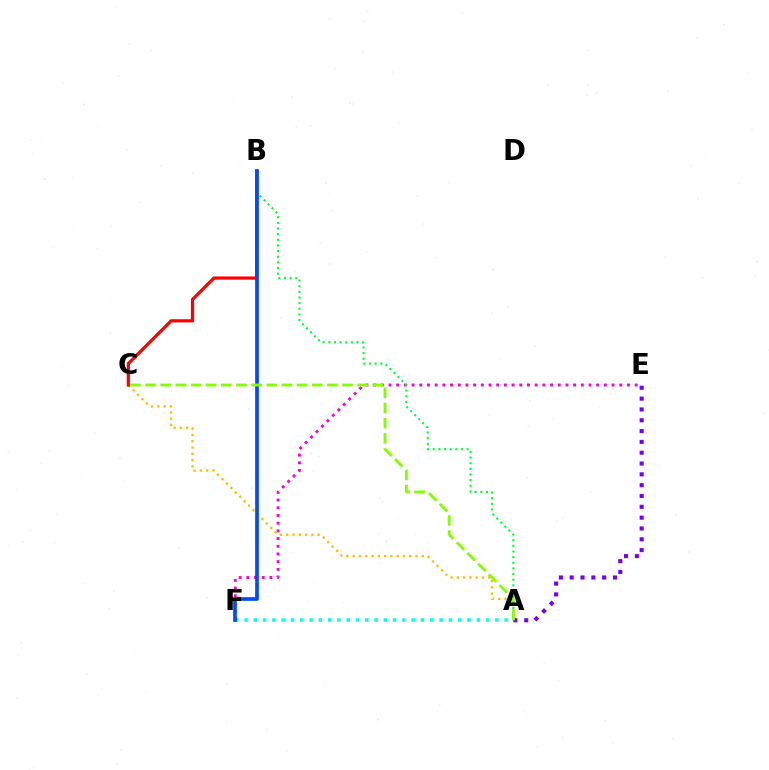{('E', 'F'): [{'color': '#ff00cf', 'line_style': 'dotted', 'thickness': 2.09}], ('A', 'E'): [{'color': '#7200ff', 'line_style': 'dotted', 'thickness': 2.94}], ('A', 'B'): [{'color': '#00ff39', 'line_style': 'dotted', 'thickness': 1.53}], ('A', 'C'): [{'color': '#ffbd00', 'line_style': 'dotted', 'thickness': 1.71}, {'color': '#84ff00', 'line_style': 'dashed', 'thickness': 2.06}], ('B', 'C'): [{'color': '#ff0000', 'line_style': 'solid', 'thickness': 2.3}], ('A', 'F'): [{'color': '#00fff6', 'line_style': 'dotted', 'thickness': 2.52}], ('B', 'F'): [{'color': '#004bff', 'line_style': 'solid', 'thickness': 2.66}]}